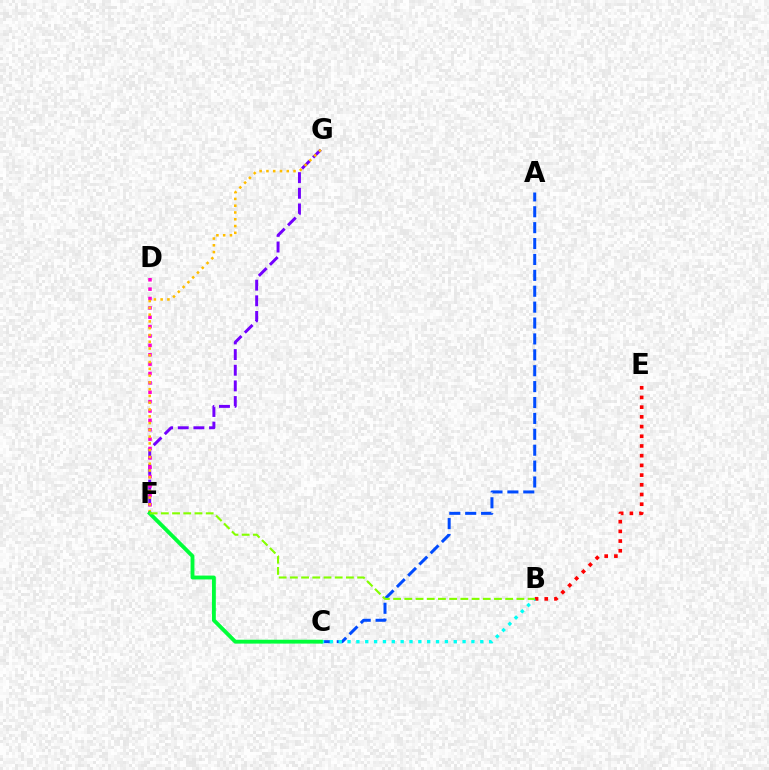{('A', 'C'): [{'color': '#004bff', 'line_style': 'dashed', 'thickness': 2.16}], ('B', 'E'): [{'color': '#ff0000', 'line_style': 'dotted', 'thickness': 2.64}], ('F', 'G'): [{'color': '#7200ff', 'line_style': 'dashed', 'thickness': 2.13}, {'color': '#ffbd00', 'line_style': 'dotted', 'thickness': 1.84}], ('B', 'C'): [{'color': '#00fff6', 'line_style': 'dotted', 'thickness': 2.4}], ('D', 'F'): [{'color': '#ff00cf', 'line_style': 'dotted', 'thickness': 2.55}], ('C', 'F'): [{'color': '#00ff39', 'line_style': 'solid', 'thickness': 2.78}], ('B', 'F'): [{'color': '#84ff00', 'line_style': 'dashed', 'thickness': 1.52}]}